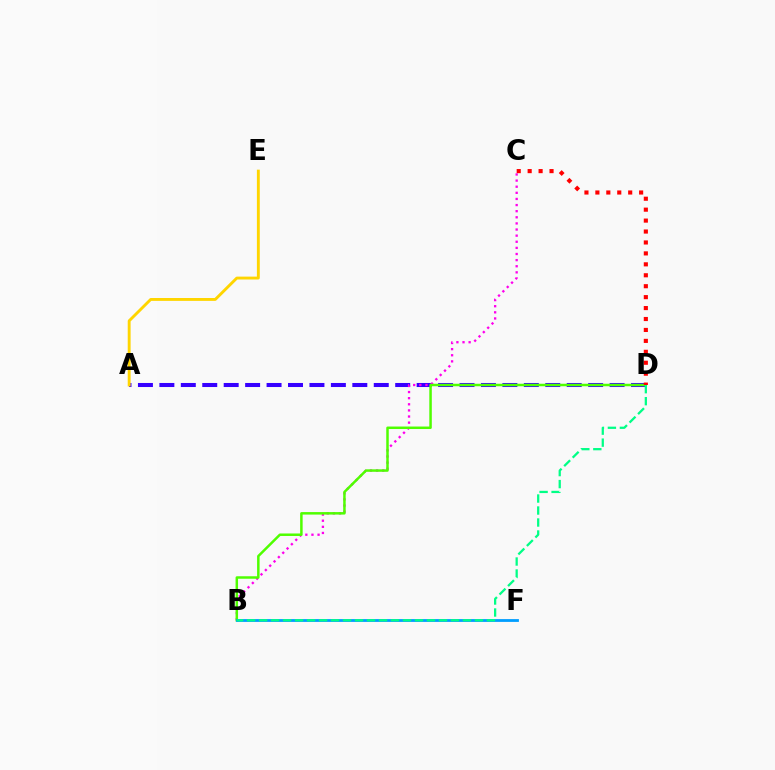{('A', 'D'): [{'color': '#3700ff', 'line_style': 'dashed', 'thickness': 2.91}], ('B', 'C'): [{'color': '#ff00ed', 'line_style': 'dotted', 'thickness': 1.66}], ('B', 'D'): [{'color': '#4fff00', 'line_style': 'solid', 'thickness': 1.79}, {'color': '#00ff86', 'line_style': 'dashed', 'thickness': 1.63}], ('B', 'F'): [{'color': '#009eff', 'line_style': 'solid', 'thickness': 2.02}], ('C', 'D'): [{'color': '#ff0000', 'line_style': 'dotted', 'thickness': 2.97}], ('A', 'E'): [{'color': '#ffd500', 'line_style': 'solid', 'thickness': 2.08}]}